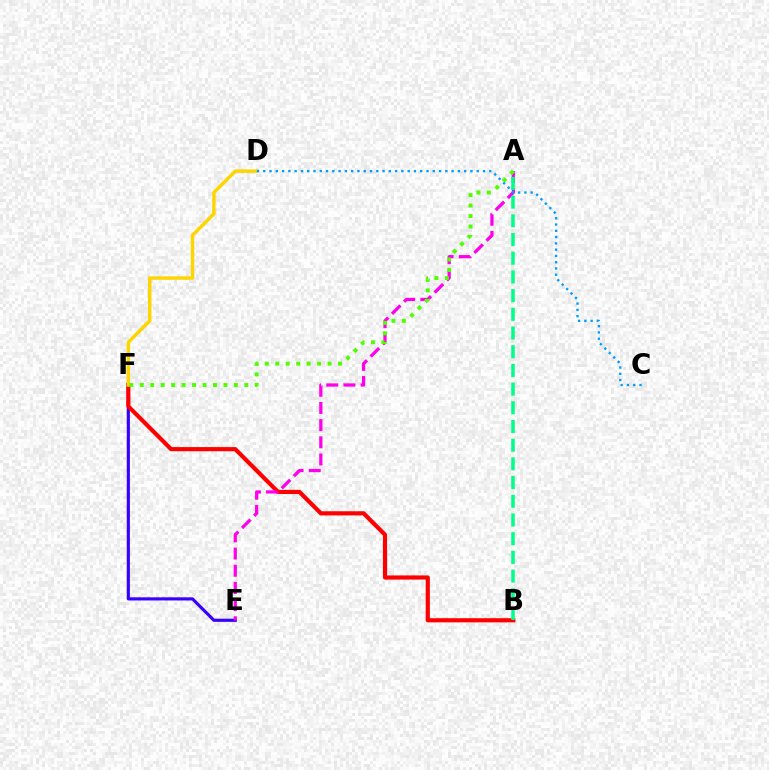{('E', 'F'): [{'color': '#3700ff', 'line_style': 'solid', 'thickness': 2.26}], ('B', 'F'): [{'color': '#ff0000', 'line_style': 'solid', 'thickness': 3.0}], ('A', 'E'): [{'color': '#ff00ed', 'line_style': 'dashed', 'thickness': 2.33}], ('D', 'F'): [{'color': '#ffd500', 'line_style': 'solid', 'thickness': 2.47}], ('A', 'F'): [{'color': '#4fff00', 'line_style': 'dotted', 'thickness': 2.84}], ('C', 'D'): [{'color': '#009eff', 'line_style': 'dotted', 'thickness': 1.71}], ('A', 'B'): [{'color': '#00ff86', 'line_style': 'dashed', 'thickness': 2.54}]}